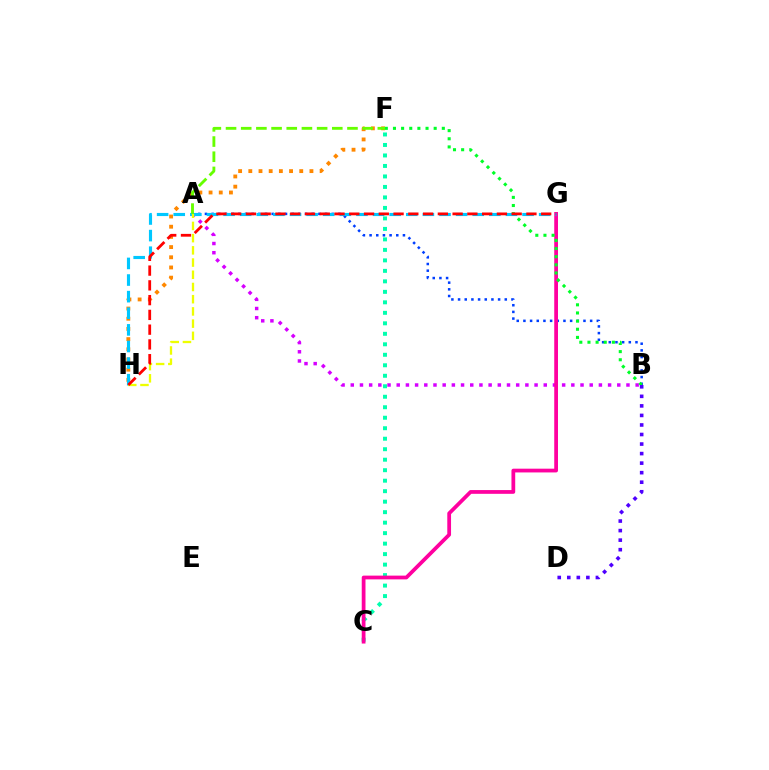{('F', 'H'): [{'color': '#ff8800', 'line_style': 'dotted', 'thickness': 2.77}], ('A', 'B'): [{'color': '#d600ff', 'line_style': 'dotted', 'thickness': 2.5}, {'color': '#003fff', 'line_style': 'dotted', 'thickness': 1.81}], ('C', 'F'): [{'color': '#00ffaf', 'line_style': 'dotted', 'thickness': 2.85}], ('C', 'G'): [{'color': '#ff00a0', 'line_style': 'solid', 'thickness': 2.7}], ('B', 'F'): [{'color': '#00ff27', 'line_style': 'dotted', 'thickness': 2.21}], ('G', 'H'): [{'color': '#00c7ff', 'line_style': 'dashed', 'thickness': 2.26}, {'color': '#ff0000', 'line_style': 'dashed', 'thickness': 2.01}], ('A', 'F'): [{'color': '#66ff00', 'line_style': 'dashed', 'thickness': 2.06}], ('B', 'D'): [{'color': '#4f00ff', 'line_style': 'dotted', 'thickness': 2.59}], ('A', 'H'): [{'color': '#eeff00', 'line_style': 'dashed', 'thickness': 1.66}]}